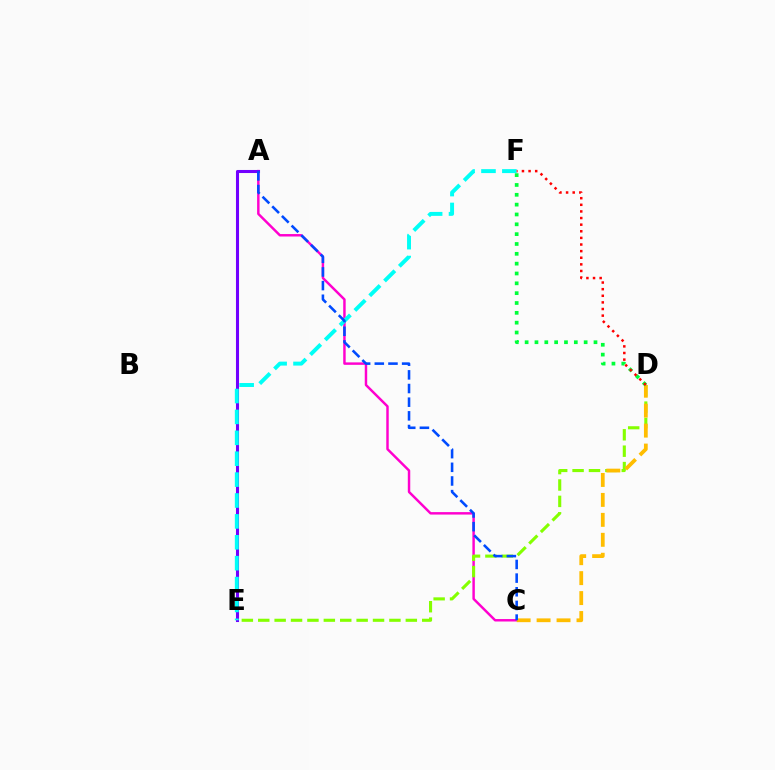{('A', 'C'): [{'color': '#ff00cf', 'line_style': 'solid', 'thickness': 1.77}, {'color': '#004bff', 'line_style': 'dashed', 'thickness': 1.86}], ('A', 'E'): [{'color': '#7200ff', 'line_style': 'solid', 'thickness': 2.21}], ('D', 'E'): [{'color': '#84ff00', 'line_style': 'dashed', 'thickness': 2.23}], ('E', 'F'): [{'color': '#00fff6', 'line_style': 'dashed', 'thickness': 2.84}], ('C', 'D'): [{'color': '#ffbd00', 'line_style': 'dashed', 'thickness': 2.71}], ('D', 'F'): [{'color': '#00ff39', 'line_style': 'dotted', 'thickness': 2.67}, {'color': '#ff0000', 'line_style': 'dotted', 'thickness': 1.8}]}